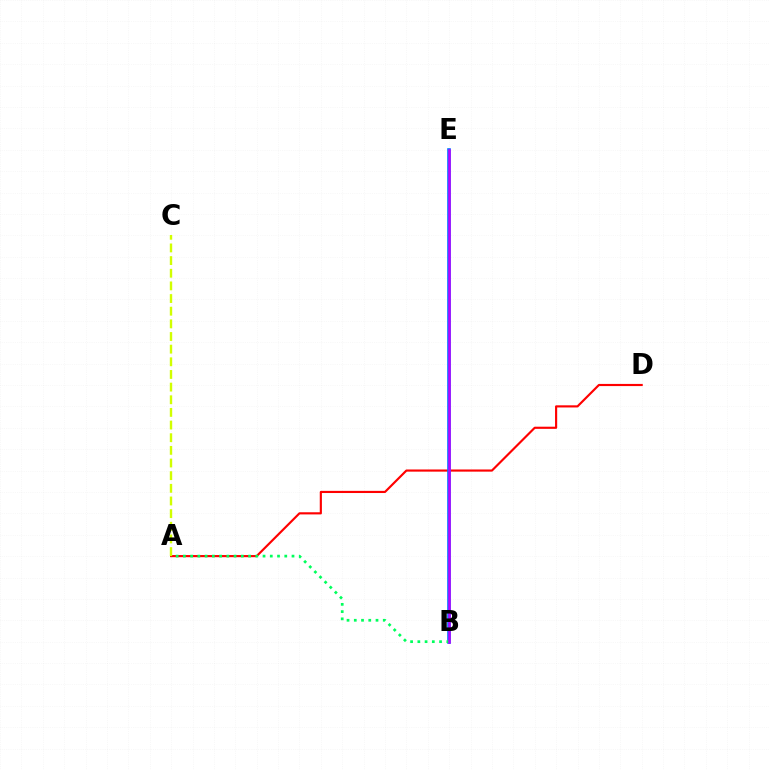{('A', 'D'): [{'color': '#ff0000', 'line_style': 'solid', 'thickness': 1.55}], ('B', 'E'): [{'color': '#0074ff', 'line_style': 'solid', 'thickness': 2.6}, {'color': '#b900ff', 'line_style': 'solid', 'thickness': 1.81}], ('A', 'B'): [{'color': '#00ff5c', 'line_style': 'dotted', 'thickness': 1.97}], ('A', 'C'): [{'color': '#d1ff00', 'line_style': 'dashed', 'thickness': 1.72}]}